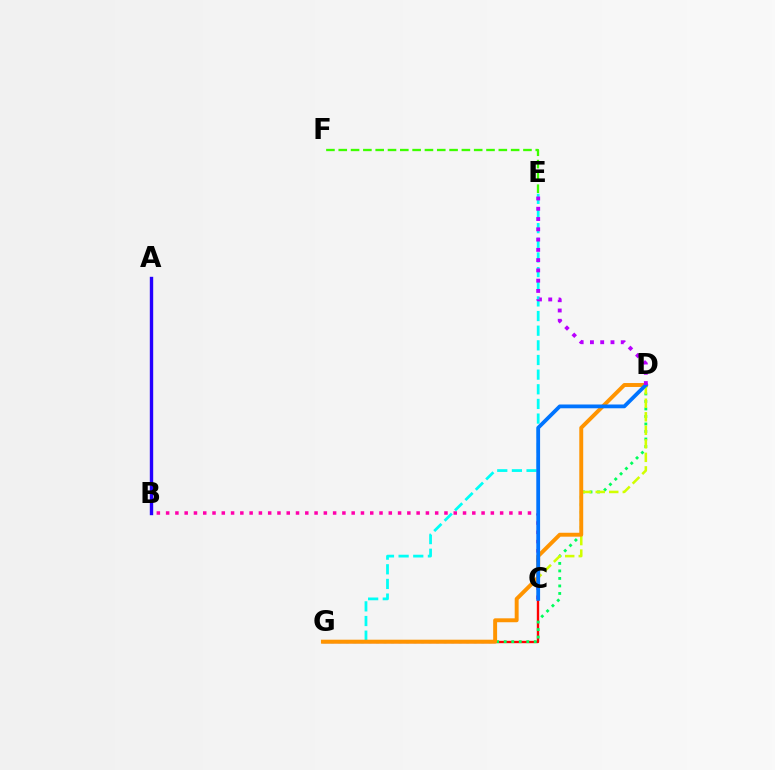{('C', 'G'): [{'color': '#ff0000', 'line_style': 'solid', 'thickness': 1.7}], ('D', 'G'): [{'color': '#00ff5c', 'line_style': 'dotted', 'thickness': 2.04}, {'color': '#ff9400', 'line_style': 'solid', 'thickness': 2.83}], ('C', 'D'): [{'color': '#d1ff00', 'line_style': 'dashed', 'thickness': 1.84}, {'color': '#0074ff', 'line_style': 'solid', 'thickness': 2.72}], ('A', 'B'): [{'color': '#2500ff', 'line_style': 'solid', 'thickness': 2.44}], ('B', 'C'): [{'color': '#ff00ac', 'line_style': 'dotted', 'thickness': 2.52}], ('E', 'F'): [{'color': '#3dff00', 'line_style': 'dashed', 'thickness': 1.67}], ('E', 'G'): [{'color': '#00fff6', 'line_style': 'dashed', 'thickness': 1.99}], ('D', 'E'): [{'color': '#b900ff', 'line_style': 'dotted', 'thickness': 2.79}]}